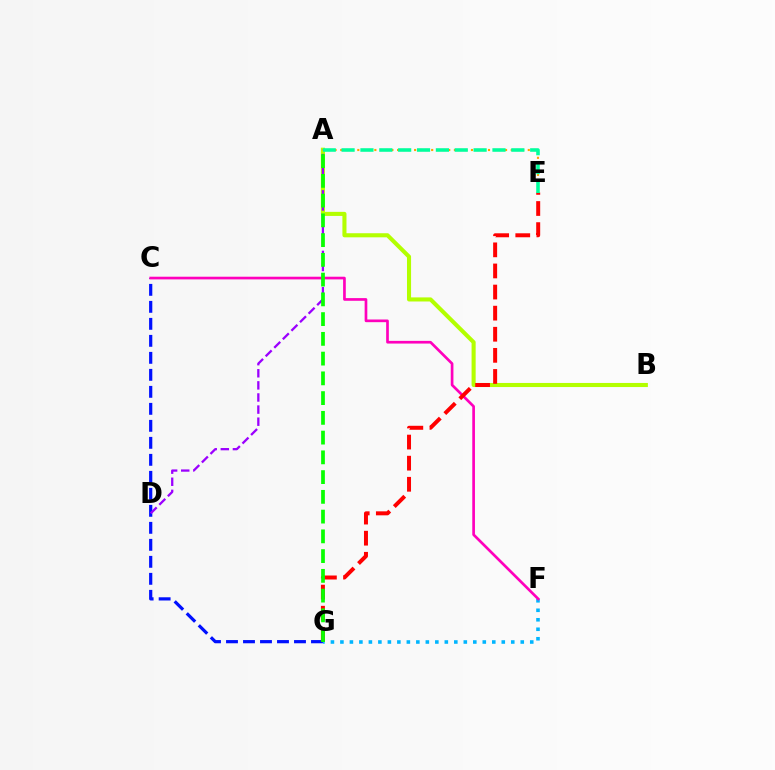{('A', 'B'): [{'color': '#b3ff00', 'line_style': 'solid', 'thickness': 2.94}], ('F', 'G'): [{'color': '#00b5ff', 'line_style': 'dotted', 'thickness': 2.58}], ('C', 'G'): [{'color': '#0010ff', 'line_style': 'dashed', 'thickness': 2.31}], ('A', 'D'): [{'color': '#9b00ff', 'line_style': 'dashed', 'thickness': 1.64}], ('A', 'E'): [{'color': '#ffa500', 'line_style': 'dotted', 'thickness': 1.54}, {'color': '#00ff9d', 'line_style': 'dashed', 'thickness': 2.56}], ('C', 'F'): [{'color': '#ff00bd', 'line_style': 'solid', 'thickness': 1.93}], ('E', 'G'): [{'color': '#ff0000', 'line_style': 'dashed', 'thickness': 2.87}], ('A', 'G'): [{'color': '#08ff00', 'line_style': 'dashed', 'thickness': 2.68}]}